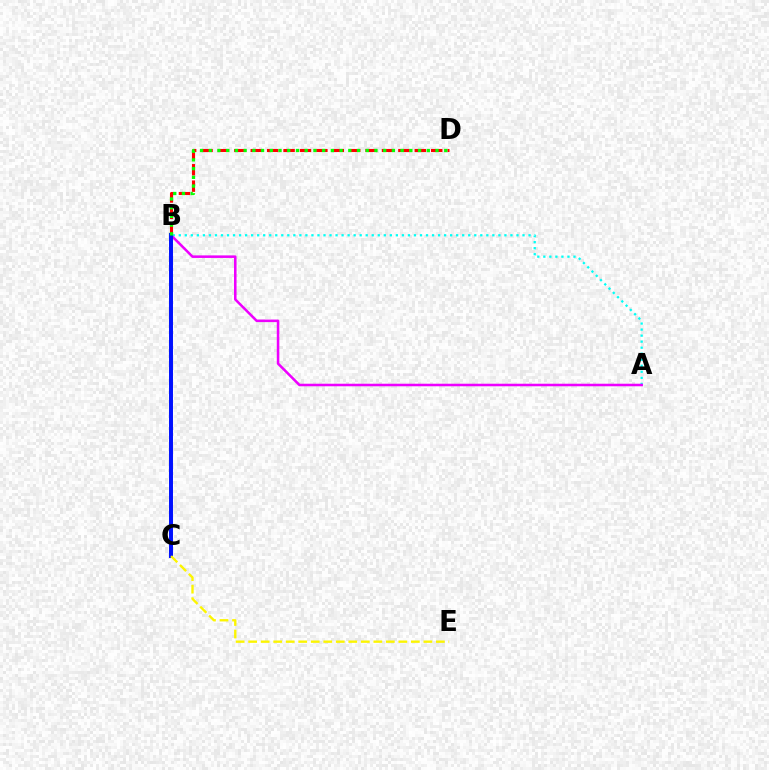{('B', 'D'): [{'color': '#ff0000', 'line_style': 'dashed', 'thickness': 2.23}, {'color': '#08ff00', 'line_style': 'dotted', 'thickness': 2.37}], ('A', 'B'): [{'color': '#00fff6', 'line_style': 'dotted', 'thickness': 1.64}, {'color': '#ee00ff', 'line_style': 'solid', 'thickness': 1.83}], ('B', 'C'): [{'color': '#0010ff', 'line_style': 'solid', 'thickness': 2.85}], ('C', 'E'): [{'color': '#fcf500', 'line_style': 'dashed', 'thickness': 1.7}]}